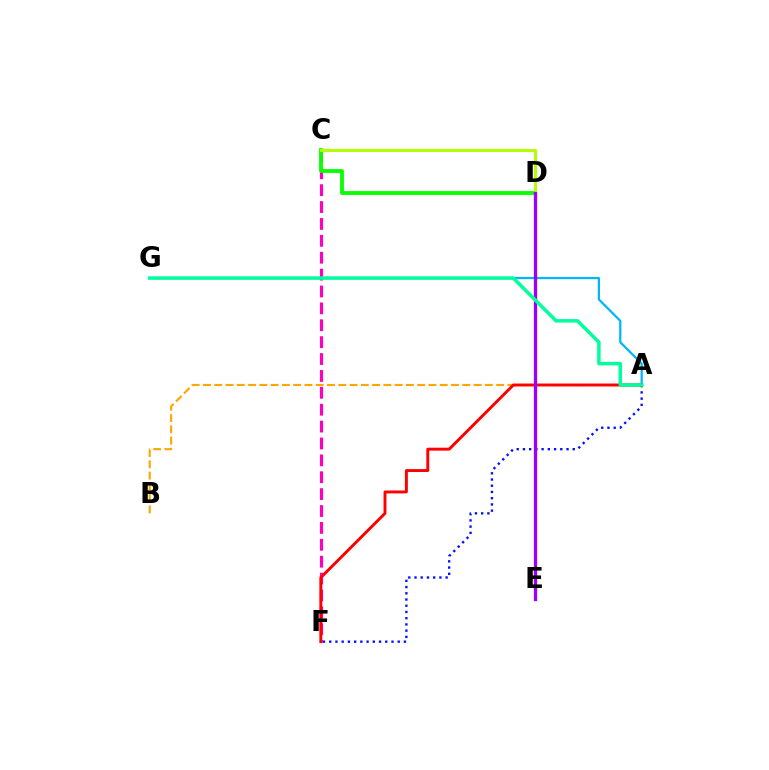{('C', 'F'): [{'color': '#ff00bd', 'line_style': 'dashed', 'thickness': 2.29}], ('A', 'G'): [{'color': '#00b5ff', 'line_style': 'solid', 'thickness': 1.61}, {'color': '#00ff9d', 'line_style': 'solid', 'thickness': 2.52}], ('A', 'B'): [{'color': '#ffa500', 'line_style': 'dashed', 'thickness': 1.53}], ('A', 'F'): [{'color': '#0010ff', 'line_style': 'dotted', 'thickness': 1.69}, {'color': '#ff0000', 'line_style': 'solid', 'thickness': 2.1}], ('C', 'D'): [{'color': '#08ff00', 'line_style': 'solid', 'thickness': 2.76}, {'color': '#b3ff00', 'line_style': 'solid', 'thickness': 2.2}], ('D', 'E'): [{'color': '#9b00ff', 'line_style': 'solid', 'thickness': 2.39}]}